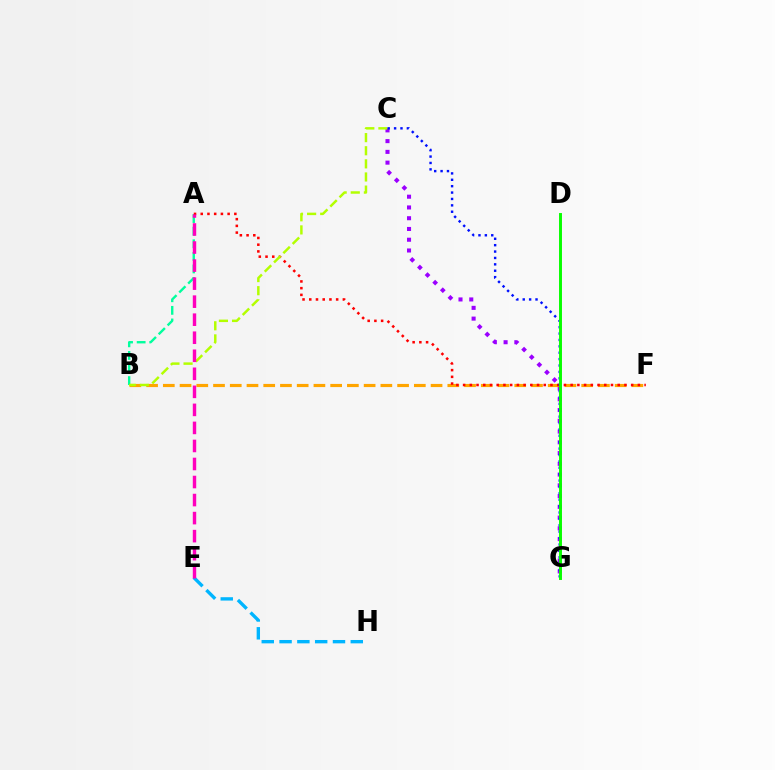{('A', 'B'): [{'color': '#00ff9d', 'line_style': 'dashed', 'thickness': 1.71}], ('C', 'G'): [{'color': '#9b00ff', 'line_style': 'dotted', 'thickness': 2.92}, {'color': '#0010ff', 'line_style': 'dotted', 'thickness': 1.74}], ('B', 'F'): [{'color': '#ffa500', 'line_style': 'dashed', 'thickness': 2.27}], ('E', 'H'): [{'color': '#00b5ff', 'line_style': 'dashed', 'thickness': 2.42}], ('A', 'F'): [{'color': '#ff0000', 'line_style': 'dotted', 'thickness': 1.83}], ('B', 'C'): [{'color': '#b3ff00', 'line_style': 'dashed', 'thickness': 1.78}], ('D', 'G'): [{'color': '#08ff00', 'line_style': 'solid', 'thickness': 2.11}], ('A', 'E'): [{'color': '#ff00bd', 'line_style': 'dashed', 'thickness': 2.45}]}